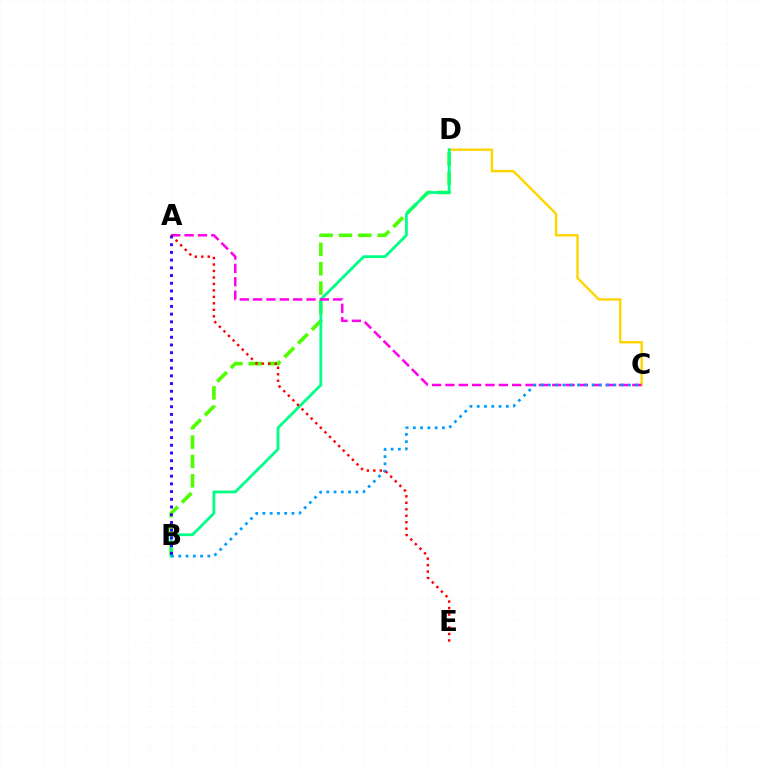{('C', 'D'): [{'color': '#ffd500', 'line_style': 'solid', 'thickness': 1.72}], ('B', 'D'): [{'color': '#4fff00', 'line_style': 'dashed', 'thickness': 2.63}, {'color': '#00ff86', 'line_style': 'solid', 'thickness': 2.01}], ('A', 'C'): [{'color': '#ff00ed', 'line_style': 'dashed', 'thickness': 1.81}], ('B', 'C'): [{'color': '#009eff', 'line_style': 'dotted', 'thickness': 1.98}], ('A', 'E'): [{'color': '#ff0000', 'line_style': 'dotted', 'thickness': 1.76}], ('A', 'B'): [{'color': '#3700ff', 'line_style': 'dotted', 'thickness': 2.1}]}